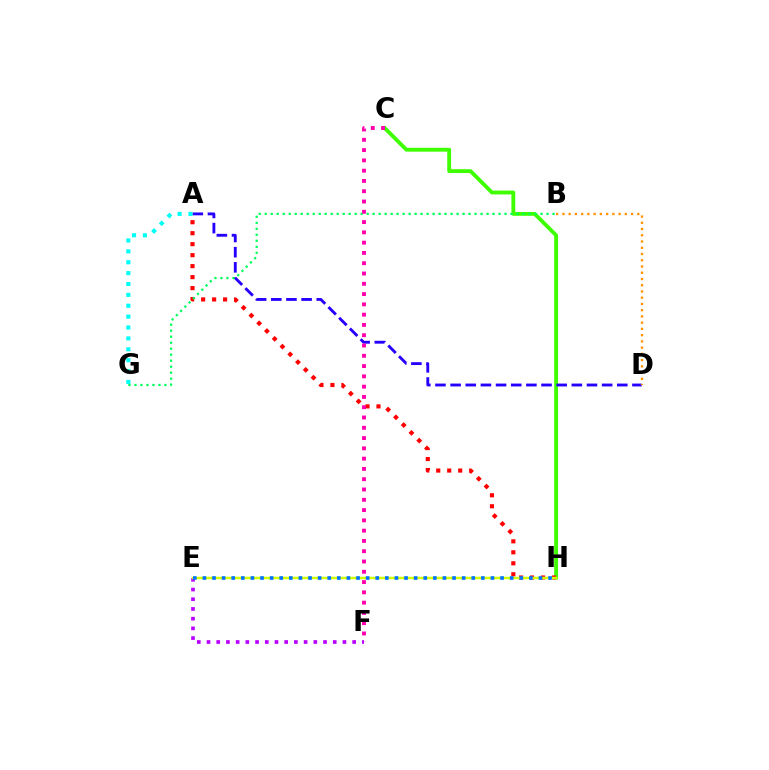{('C', 'H'): [{'color': '#3dff00', 'line_style': 'solid', 'thickness': 2.76}], ('E', 'F'): [{'color': '#b900ff', 'line_style': 'dotted', 'thickness': 2.64}], ('A', 'H'): [{'color': '#ff0000', 'line_style': 'dotted', 'thickness': 2.98}], ('A', 'D'): [{'color': '#2500ff', 'line_style': 'dashed', 'thickness': 2.06}], ('A', 'G'): [{'color': '#00fff6', 'line_style': 'dotted', 'thickness': 2.96}], ('B', 'D'): [{'color': '#ff9400', 'line_style': 'dotted', 'thickness': 1.7}], ('B', 'G'): [{'color': '#00ff5c', 'line_style': 'dotted', 'thickness': 1.63}], ('E', 'H'): [{'color': '#d1ff00', 'line_style': 'solid', 'thickness': 1.78}, {'color': '#0074ff', 'line_style': 'dotted', 'thickness': 2.61}], ('C', 'F'): [{'color': '#ff00ac', 'line_style': 'dotted', 'thickness': 2.79}]}